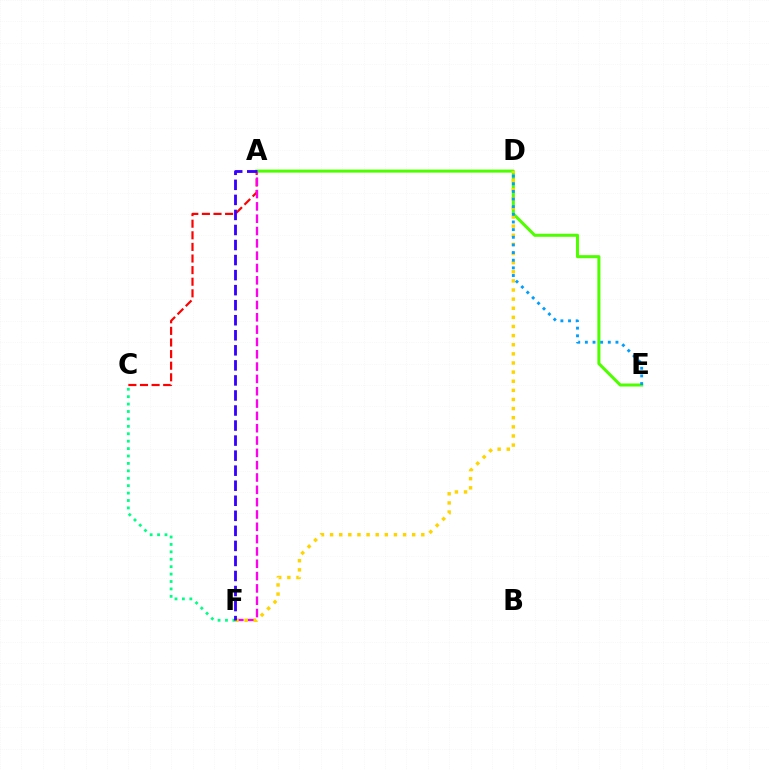{('A', 'C'): [{'color': '#ff0000', 'line_style': 'dashed', 'thickness': 1.58}], ('A', 'F'): [{'color': '#ff00ed', 'line_style': 'dashed', 'thickness': 1.67}, {'color': '#3700ff', 'line_style': 'dashed', 'thickness': 2.04}], ('A', 'E'): [{'color': '#4fff00', 'line_style': 'solid', 'thickness': 2.2}], ('D', 'F'): [{'color': '#ffd500', 'line_style': 'dotted', 'thickness': 2.48}], ('C', 'F'): [{'color': '#00ff86', 'line_style': 'dotted', 'thickness': 2.02}], ('D', 'E'): [{'color': '#009eff', 'line_style': 'dotted', 'thickness': 2.08}]}